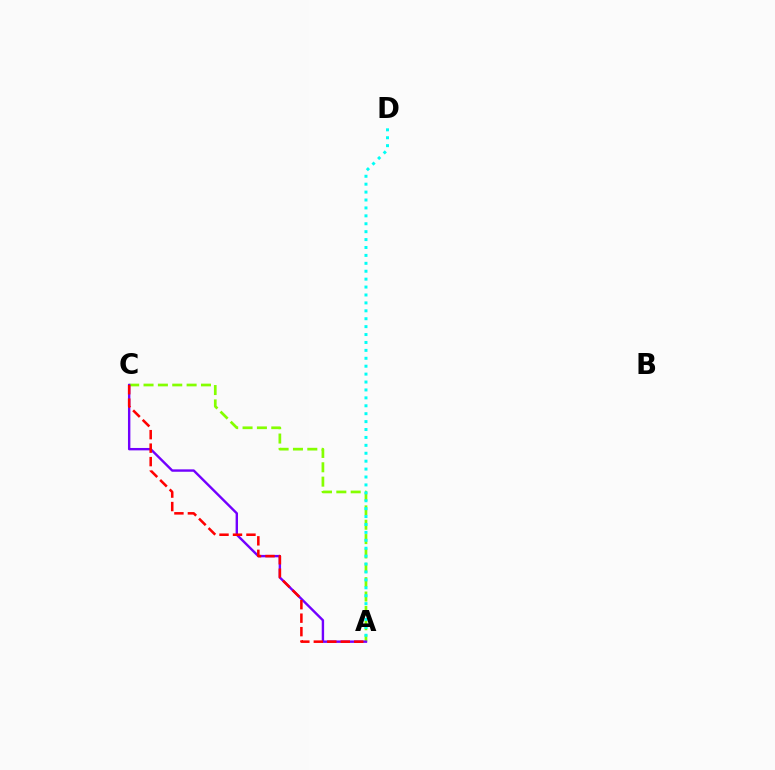{('A', 'C'): [{'color': '#84ff00', 'line_style': 'dashed', 'thickness': 1.95}, {'color': '#7200ff', 'line_style': 'solid', 'thickness': 1.73}, {'color': '#ff0000', 'line_style': 'dashed', 'thickness': 1.83}], ('A', 'D'): [{'color': '#00fff6', 'line_style': 'dotted', 'thickness': 2.15}]}